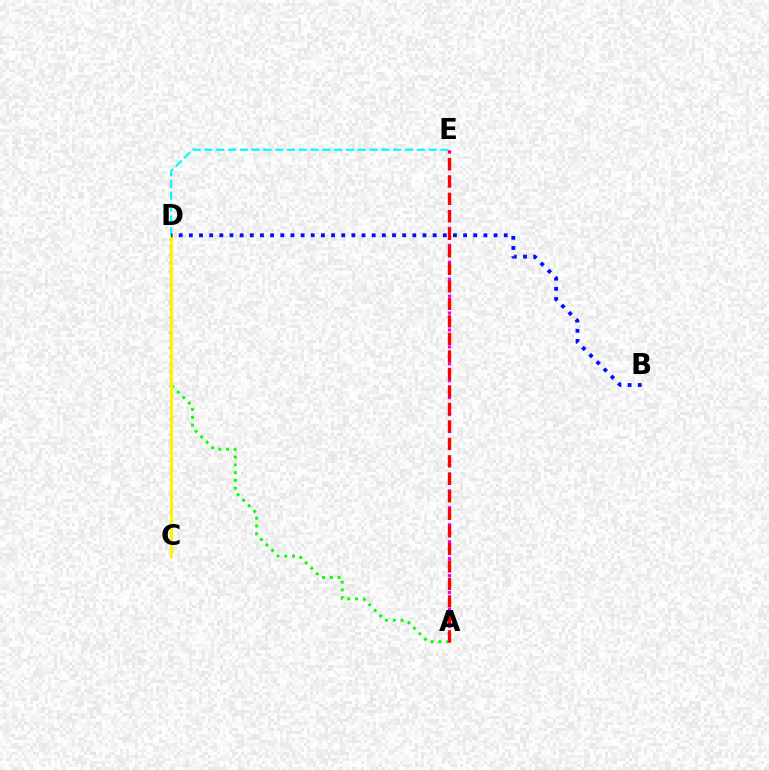{('A', 'D'): [{'color': '#08ff00', 'line_style': 'dotted', 'thickness': 2.11}], ('C', 'D'): [{'color': '#fcf500', 'line_style': 'solid', 'thickness': 2.25}], ('A', 'E'): [{'color': '#ee00ff', 'line_style': 'dotted', 'thickness': 2.3}, {'color': '#ff0000', 'line_style': 'dashed', 'thickness': 2.38}], ('D', 'E'): [{'color': '#00fff6', 'line_style': 'dashed', 'thickness': 1.6}], ('B', 'D'): [{'color': '#0010ff', 'line_style': 'dotted', 'thickness': 2.76}]}